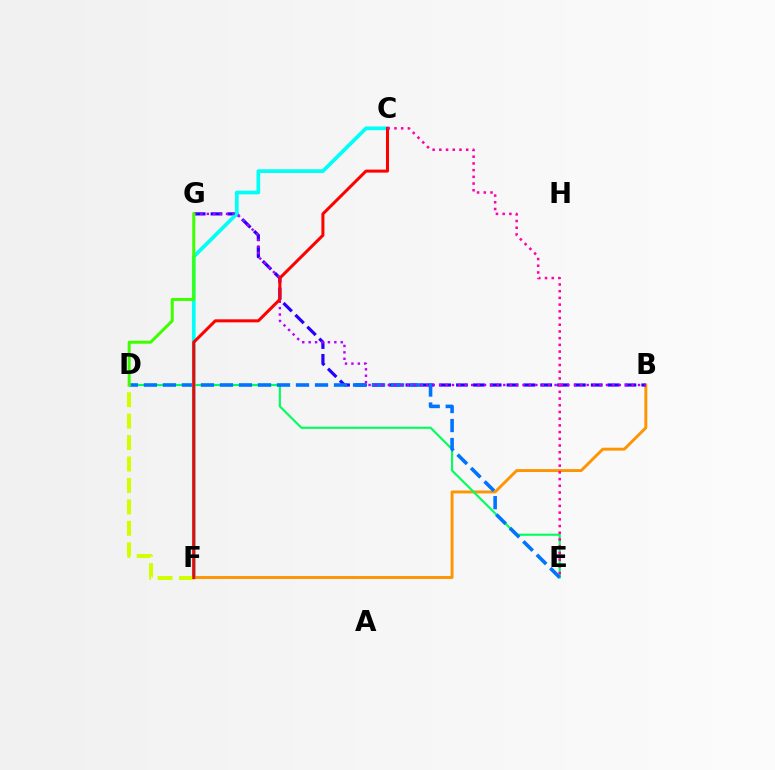{('B', 'F'): [{'color': '#ff9400', 'line_style': 'solid', 'thickness': 2.09}], ('D', 'E'): [{'color': '#00ff5c', 'line_style': 'solid', 'thickness': 1.54}, {'color': '#0074ff', 'line_style': 'dashed', 'thickness': 2.58}], ('B', 'G'): [{'color': '#2500ff', 'line_style': 'dashed', 'thickness': 2.29}, {'color': '#b900ff', 'line_style': 'dotted', 'thickness': 1.74}], ('C', 'F'): [{'color': '#00fff6', 'line_style': 'solid', 'thickness': 2.67}, {'color': '#ff0000', 'line_style': 'solid', 'thickness': 2.18}], ('D', 'F'): [{'color': '#d1ff00', 'line_style': 'dashed', 'thickness': 2.91}], ('C', 'E'): [{'color': '#ff00ac', 'line_style': 'dotted', 'thickness': 1.82}], ('D', 'G'): [{'color': '#3dff00', 'line_style': 'solid', 'thickness': 2.17}]}